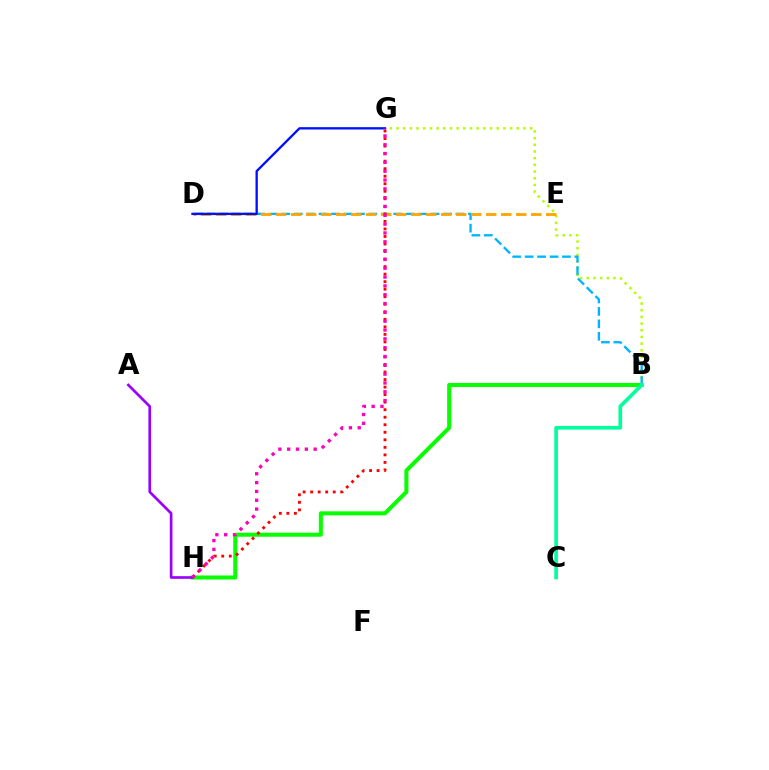{('B', 'H'): [{'color': '#08ff00', 'line_style': 'solid', 'thickness': 2.9}], ('B', 'G'): [{'color': '#b3ff00', 'line_style': 'dotted', 'thickness': 1.82}], ('B', 'D'): [{'color': '#00b5ff', 'line_style': 'dashed', 'thickness': 1.69}], ('D', 'E'): [{'color': '#ffa500', 'line_style': 'dashed', 'thickness': 2.04}], ('A', 'H'): [{'color': '#9b00ff', 'line_style': 'solid', 'thickness': 1.92}], ('D', 'G'): [{'color': '#0010ff', 'line_style': 'solid', 'thickness': 1.68}], ('G', 'H'): [{'color': '#ff0000', 'line_style': 'dotted', 'thickness': 2.05}, {'color': '#ff00bd', 'line_style': 'dotted', 'thickness': 2.4}], ('B', 'C'): [{'color': '#00ff9d', 'line_style': 'solid', 'thickness': 2.64}]}